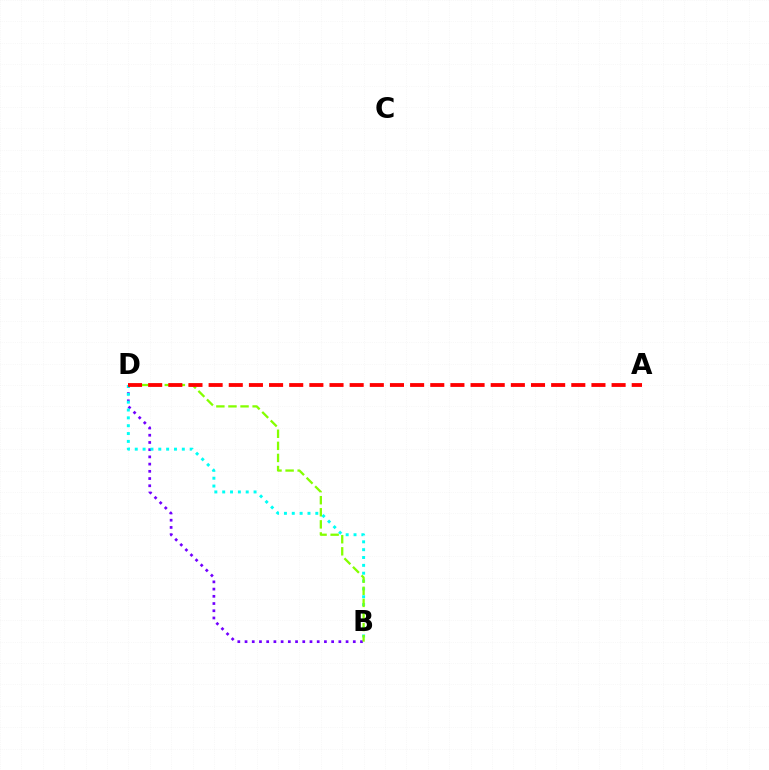{('B', 'D'): [{'color': '#7200ff', 'line_style': 'dotted', 'thickness': 1.96}, {'color': '#00fff6', 'line_style': 'dotted', 'thickness': 2.13}, {'color': '#84ff00', 'line_style': 'dashed', 'thickness': 1.64}], ('A', 'D'): [{'color': '#ff0000', 'line_style': 'dashed', 'thickness': 2.74}]}